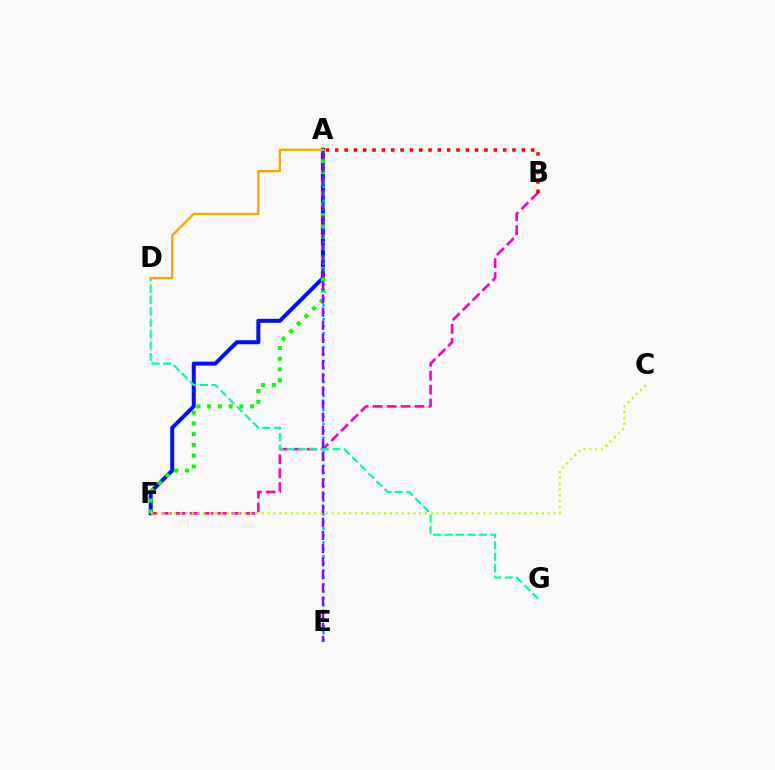{('A', 'F'): [{'color': '#0010ff', 'line_style': 'solid', 'thickness': 2.87}, {'color': '#08ff00', 'line_style': 'dotted', 'thickness': 2.93}], ('B', 'F'): [{'color': '#ff00bd', 'line_style': 'dashed', 'thickness': 1.89}], ('A', 'E'): [{'color': '#00b5ff', 'line_style': 'dotted', 'thickness': 1.9}, {'color': '#9b00ff', 'line_style': 'dashed', 'thickness': 1.78}], ('D', 'G'): [{'color': '#00ff9d', 'line_style': 'dashed', 'thickness': 1.55}], ('C', 'F'): [{'color': '#b3ff00', 'line_style': 'dotted', 'thickness': 1.59}], ('A', 'B'): [{'color': '#ff0000', 'line_style': 'dotted', 'thickness': 2.53}], ('A', 'D'): [{'color': '#ffa500', 'line_style': 'solid', 'thickness': 1.69}]}